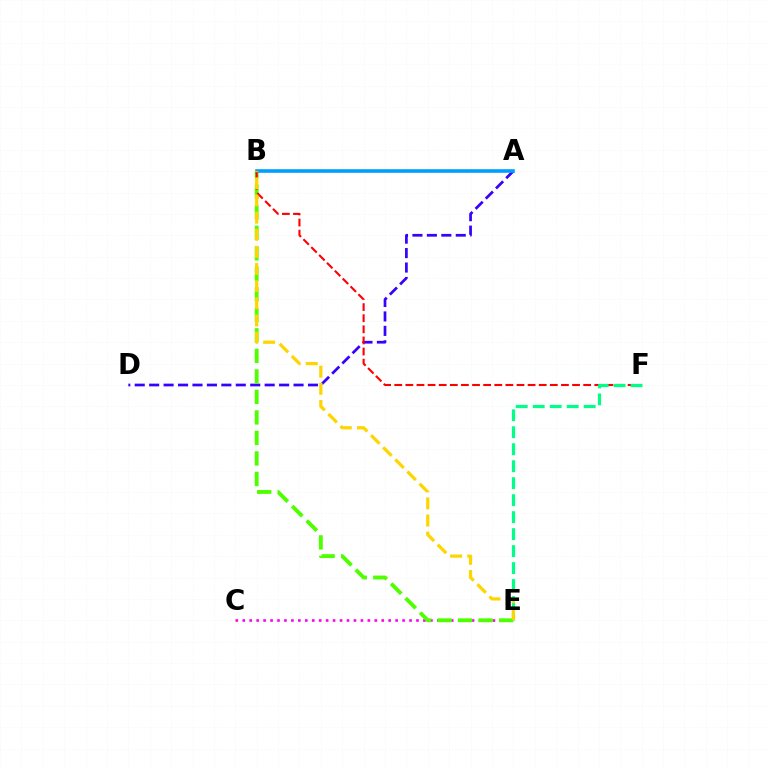{('C', 'E'): [{'color': '#ff00ed', 'line_style': 'dotted', 'thickness': 1.89}], ('A', 'D'): [{'color': '#3700ff', 'line_style': 'dashed', 'thickness': 1.96}], ('B', 'E'): [{'color': '#4fff00', 'line_style': 'dashed', 'thickness': 2.79}, {'color': '#ffd500', 'line_style': 'dashed', 'thickness': 2.33}], ('A', 'B'): [{'color': '#009eff', 'line_style': 'solid', 'thickness': 2.6}], ('B', 'F'): [{'color': '#ff0000', 'line_style': 'dashed', 'thickness': 1.51}], ('E', 'F'): [{'color': '#00ff86', 'line_style': 'dashed', 'thickness': 2.31}]}